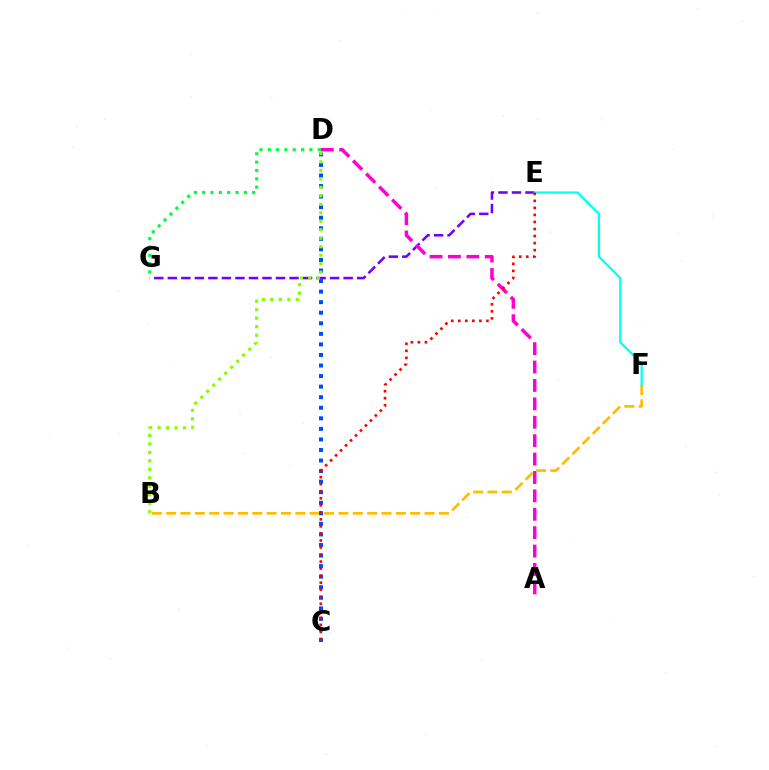{('E', 'G'): [{'color': '#7200ff', 'line_style': 'dashed', 'thickness': 1.84}], ('D', 'G'): [{'color': '#00ff39', 'line_style': 'dotted', 'thickness': 2.26}], ('A', 'D'): [{'color': '#ff00cf', 'line_style': 'dashed', 'thickness': 2.5}], ('B', 'F'): [{'color': '#ffbd00', 'line_style': 'dashed', 'thickness': 1.95}], ('E', 'F'): [{'color': '#00fff6', 'line_style': 'solid', 'thickness': 1.62}], ('C', 'D'): [{'color': '#004bff', 'line_style': 'dotted', 'thickness': 2.87}], ('C', 'E'): [{'color': '#ff0000', 'line_style': 'dotted', 'thickness': 1.91}], ('B', 'D'): [{'color': '#84ff00', 'line_style': 'dotted', 'thickness': 2.3}]}